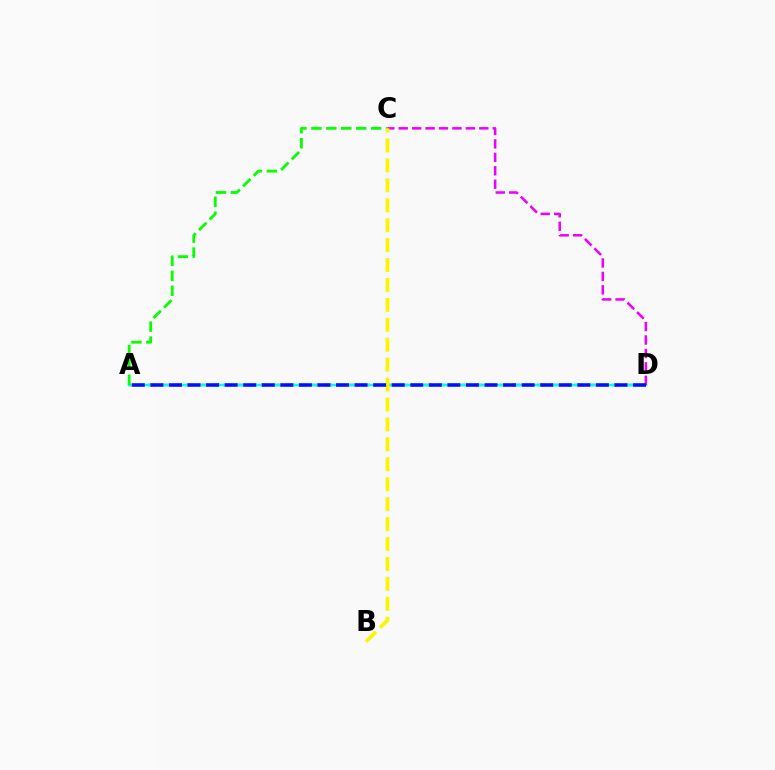{('A', 'D'): [{'color': '#ff0000', 'line_style': 'dashed', 'thickness': 1.7}, {'color': '#00fff6', 'line_style': 'solid', 'thickness': 1.8}, {'color': '#0010ff', 'line_style': 'dashed', 'thickness': 2.52}], ('A', 'C'): [{'color': '#08ff00', 'line_style': 'dashed', 'thickness': 2.03}], ('C', 'D'): [{'color': '#ee00ff', 'line_style': 'dashed', 'thickness': 1.83}], ('B', 'C'): [{'color': '#fcf500', 'line_style': 'dashed', 'thickness': 2.71}]}